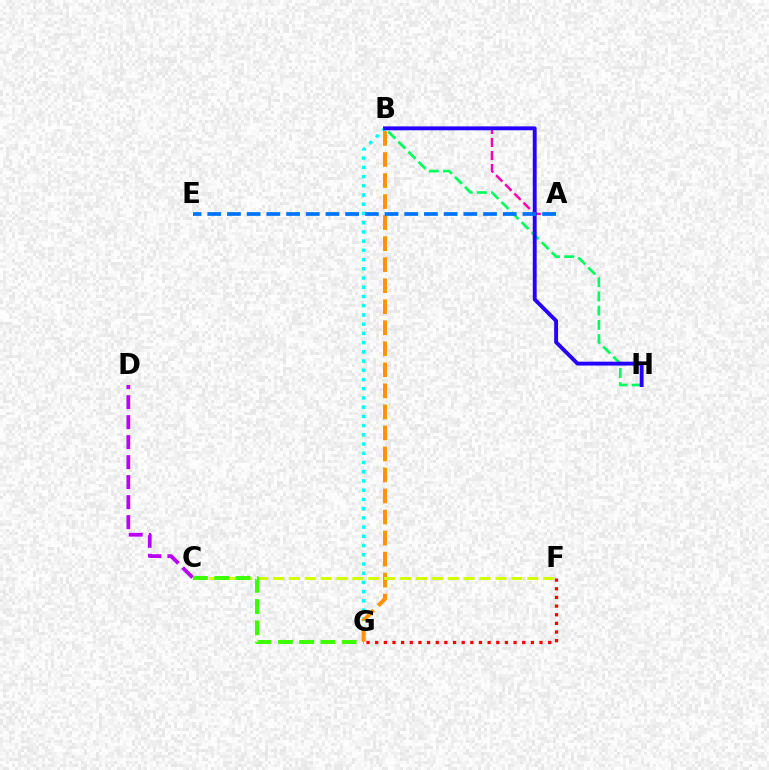{('F', 'G'): [{'color': '#ff0000', 'line_style': 'dotted', 'thickness': 2.35}], ('B', 'H'): [{'color': '#00ff5c', 'line_style': 'dashed', 'thickness': 1.93}, {'color': '#2500ff', 'line_style': 'solid', 'thickness': 2.8}], ('A', 'B'): [{'color': '#ff00ac', 'line_style': 'dashed', 'thickness': 1.76}], ('C', 'D'): [{'color': '#b900ff', 'line_style': 'dashed', 'thickness': 2.72}], ('B', 'G'): [{'color': '#00fff6', 'line_style': 'dotted', 'thickness': 2.51}, {'color': '#ff9400', 'line_style': 'dashed', 'thickness': 2.86}], ('C', 'F'): [{'color': '#d1ff00', 'line_style': 'dashed', 'thickness': 2.16}], ('C', 'G'): [{'color': '#3dff00', 'line_style': 'dashed', 'thickness': 2.89}], ('A', 'E'): [{'color': '#0074ff', 'line_style': 'dashed', 'thickness': 2.68}]}